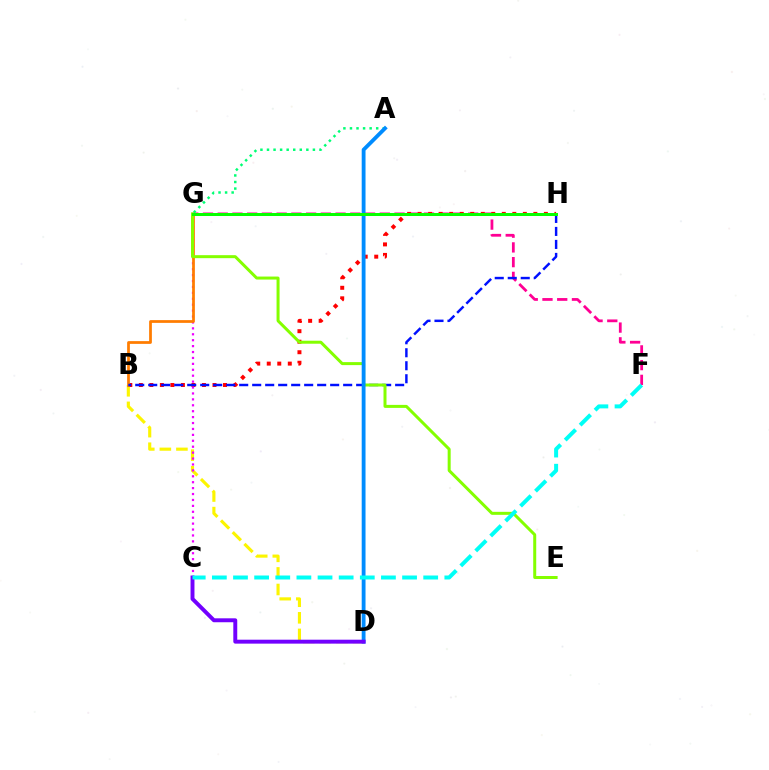{('F', 'G'): [{'color': '#ff0094', 'line_style': 'dashed', 'thickness': 2.0}], ('B', 'D'): [{'color': '#fcf500', 'line_style': 'dashed', 'thickness': 2.25}], ('B', 'H'): [{'color': '#ff0000', 'line_style': 'dotted', 'thickness': 2.86}, {'color': '#0010ff', 'line_style': 'dashed', 'thickness': 1.77}], ('C', 'G'): [{'color': '#ee00ff', 'line_style': 'dotted', 'thickness': 1.61}], ('A', 'G'): [{'color': '#00ff74', 'line_style': 'dotted', 'thickness': 1.78}], ('B', 'G'): [{'color': '#ff7c00', 'line_style': 'solid', 'thickness': 1.98}], ('E', 'G'): [{'color': '#84ff00', 'line_style': 'solid', 'thickness': 2.16}], ('A', 'D'): [{'color': '#008cff', 'line_style': 'solid', 'thickness': 2.75}], ('G', 'H'): [{'color': '#08ff00', 'line_style': 'solid', 'thickness': 2.16}], ('C', 'D'): [{'color': '#7200ff', 'line_style': 'solid', 'thickness': 2.83}], ('C', 'F'): [{'color': '#00fff6', 'line_style': 'dashed', 'thickness': 2.87}]}